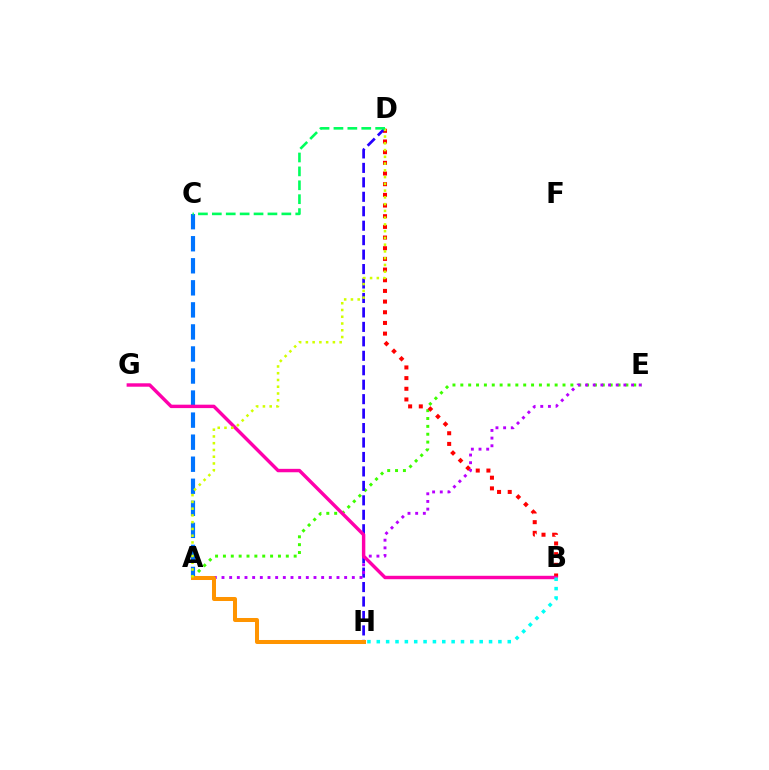{('A', 'E'): [{'color': '#3dff00', 'line_style': 'dotted', 'thickness': 2.14}, {'color': '#b900ff', 'line_style': 'dotted', 'thickness': 2.08}], ('B', 'D'): [{'color': '#ff0000', 'line_style': 'dotted', 'thickness': 2.9}], ('D', 'H'): [{'color': '#2500ff', 'line_style': 'dashed', 'thickness': 1.96}], ('A', 'C'): [{'color': '#0074ff', 'line_style': 'dashed', 'thickness': 3.0}], ('A', 'H'): [{'color': '#ff9400', 'line_style': 'solid', 'thickness': 2.89}], ('B', 'G'): [{'color': '#ff00ac', 'line_style': 'solid', 'thickness': 2.46}], ('A', 'D'): [{'color': '#d1ff00', 'line_style': 'dotted', 'thickness': 1.84}], ('B', 'H'): [{'color': '#00fff6', 'line_style': 'dotted', 'thickness': 2.54}], ('C', 'D'): [{'color': '#00ff5c', 'line_style': 'dashed', 'thickness': 1.89}]}